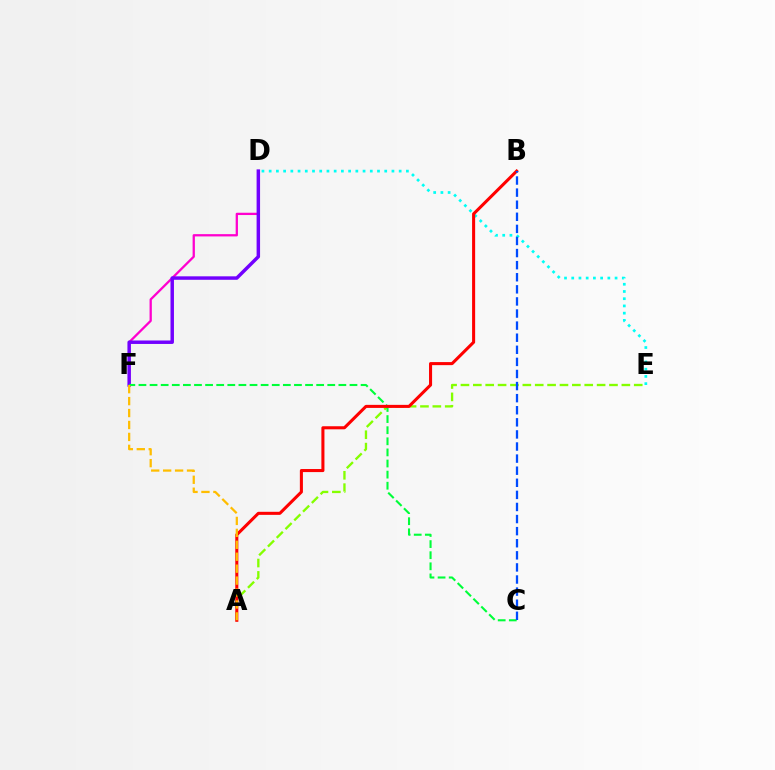{('D', 'F'): [{'color': '#ff00cf', 'line_style': 'solid', 'thickness': 1.64}, {'color': '#7200ff', 'line_style': 'solid', 'thickness': 2.49}], ('A', 'E'): [{'color': '#84ff00', 'line_style': 'dashed', 'thickness': 1.68}], ('D', 'E'): [{'color': '#00fff6', 'line_style': 'dotted', 'thickness': 1.96}], ('C', 'F'): [{'color': '#00ff39', 'line_style': 'dashed', 'thickness': 1.51}], ('A', 'B'): [{'color': '#ff0000', 'line_style': 'solid', 'thickness': 2.2}], ('A', 'F'): [{'color': '#ffbd00', 'line_style': 'dashed', 'thickness': 1.62}], ('B', 'C'): [{'color': '#004bff', 'line_style': 'dashed', 'thickness': 1.64}]}